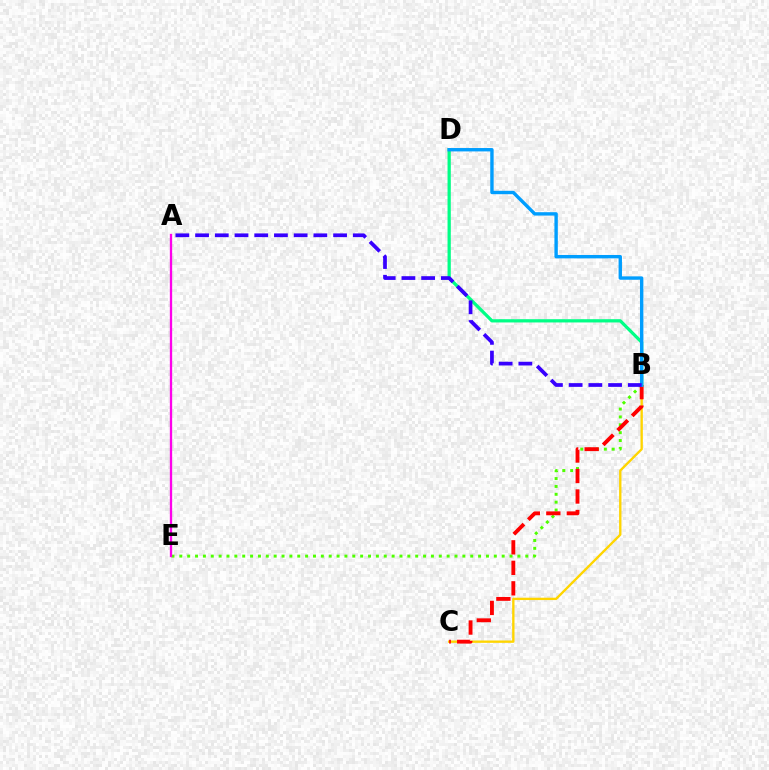{('B', 'E'): [{'color': '#4fff00', 'line_style': 'dotted', 'thickness': 2.14}], ('B', 'C'): [{'color': '#ffd500', 'line_style': 'solid', 'thickness': 1.69}, {'color': '#ff0000', 'line_style': 'dashed', 'thickness': 2.78}], ('B', 'D'): [{'color': '#00ff86', 'line_style': 'solid', 'thickness': 2.34}, {'color': '#009eff', 'line_style': 'solid', 'thickness': 2.44}], ('A', 'E'): [{'color': '#ff00ed', 'line_style': 'solid', 'thickness': 1.66}], ('A', 'B'): [{'color': '#3700ff', 'line_style': 'dashed', 'thickness': 2.68}]}